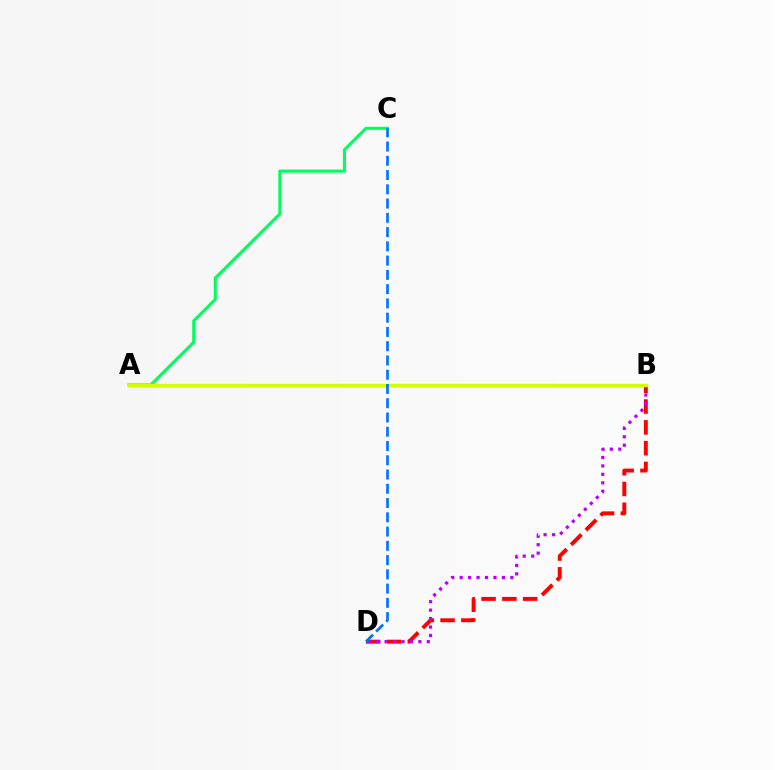{('B', 'D'): [{'color': '#ff0000', 'line_style': 'dashed', 'thickness': 2.82}, {'color': '#b900ff', 'line_style': 'dotted', 'thickness': 2.29}], ('A', 'C'): [{'color': '#00ff5c', 'line_style': 'solid', 'thickness': 2.22}], ('A', 'B'): [{'color': '#d1ff00', 'line_style': 'solid', 'thickness': 2.44}], ('C', 'D'): [{'color': '#0074ff', 'line_style': 'dashed', 'thickness': 1.94}]}